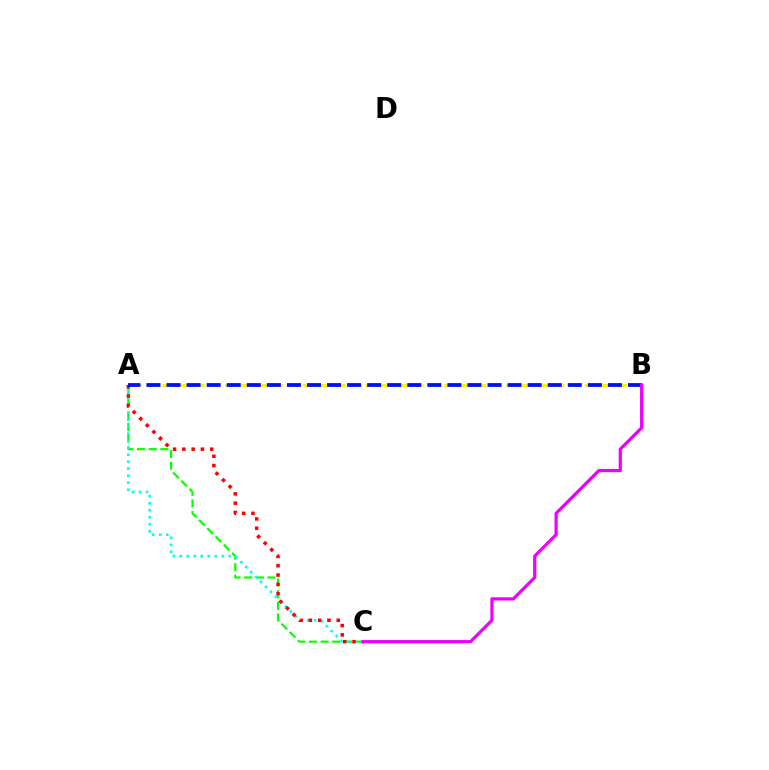{('A', 'C'): [{'color': '#08ff00', 'line_style': 'dashed', 'thickness': 1.58}, {'color': '#00fff6', 'line_style': 'dotted', 'thickness': 1.9}, {'color': '#ff0000', 'line_style': 'dotted', 'thickness': 2.52}], ('A', 'B'): [{'color': '#fcf500', 'line_style': 'dashed', 'thickness': 2.12}, {'color': '#0010ff', 'line_style': 'dashed', 'thickness': 2.73}], ('B', 'C'): [{'color': '#ee00ff', 'line_style': 'solid', 'thickness': 2.32}]}